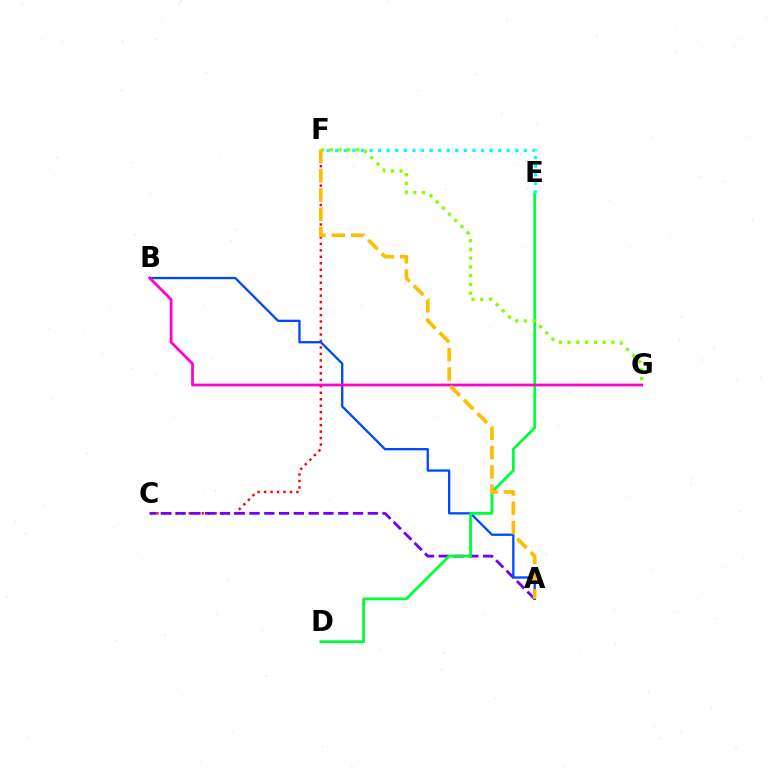{('C', 'F'): [{'color': '#ff0000', 'line_style': 'dotted', 'thickness': 1.76}], ('A', 'C'): [{'color': '#7200ff', 'line_style': 'dashed', 'thickness': 2.01}], ('A', 'B'): [{'color': '#004bff', 'line_style': 'solid', 'thickness': 1.67}], ('D', 'E'): [{'color': '#00ff39', 'line_style': 'solid', 'thickness': 2.02}], ('B', 'G'): [{'color': '#ff00cf', 'line_style': 'solid', 'thickness': 1.98}], ('E', 'F'): [{'color': '#00fff6', 'line_style': 'dotted', 'thickness': 2.33}], ('F', 'G'): [{'color': '#84ff00', 'line_style': 'dotted', 'thickness': 2.38}], ('A', 'F'): [{'color': '#ffbd00', 'line_style': 'dashed', 'thickness': 2.62}]}